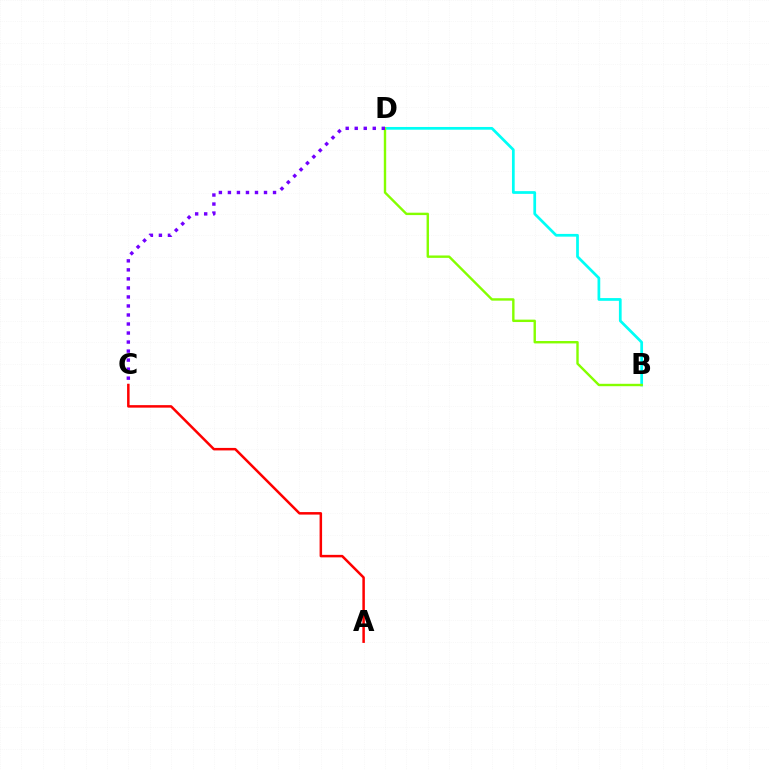{('B', 'D'): [{'color': '#00fff6', 'line_style': 'solid', 'thickness': 1.97}, {'color': '#84ff00', 'line_style': 'solid', 'thickness': 1.73}], ('C', 'D'): [{'color': '#7200ff', 'line_style': 'dotted', 'thickness': 2.45}], ('A', 'C'): [{'color': '#ff0000', 'line_style': 'solid', 'thickness': 1.8}]}